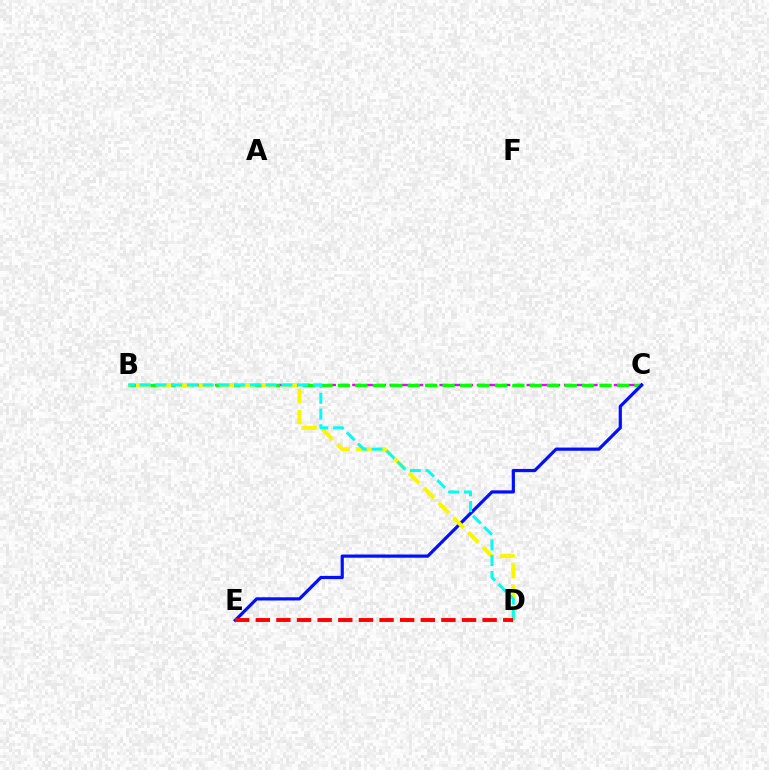{('B', 'C'): [{'color': '#ee00ff', 'line_style': 'dashed', 'thickness': 1.69}, {'color': '#08ff00', 'line_style': 'dashed', 'thickness': 2.37}], ('C', 'E'): [{'color': '#0010ff', 'line_style': 'solid', 'thickness': 2.31}], ('B', 'D'): [{'color': '#fcf500', 'line_style': 'dashed', 'thickness': 2.84}, {'color': '#00fff6', 'line_style': 'dashed', 'thickness': 2.14}], ('D', 'E'): [{'color': '#ff0000', 'line_style': 'dashed', 'thickness': 2.8}]}